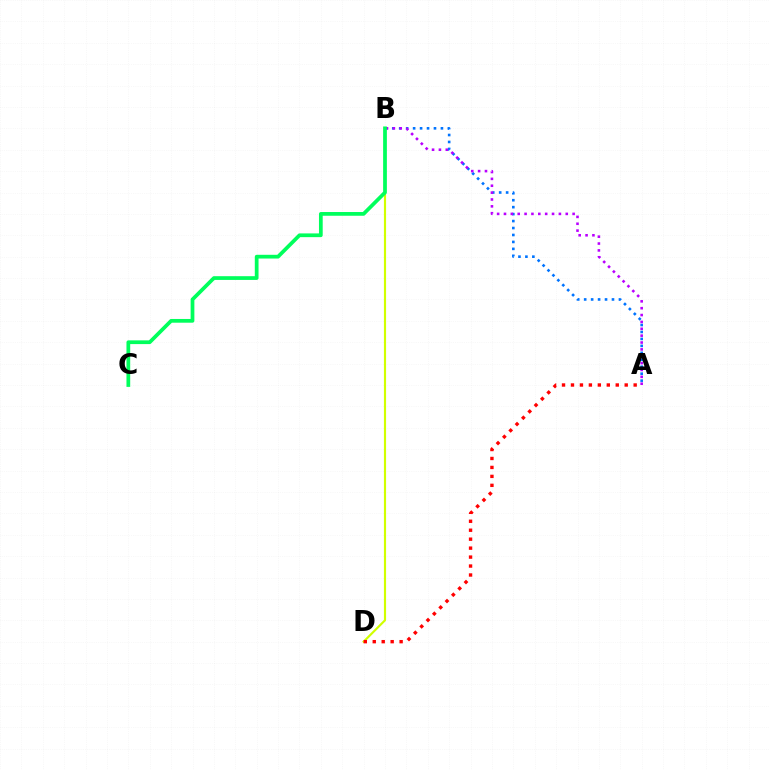{('B', 'D'): [{'color': '#d1ff00', 'line_style': 'solid', 'thickness': 1.55}], ('A', 'B'): [{'color': '#0074ff', 'line_style': 'dotted', 'thickness': 1.89}, {'color': '#b900ff', 'line_style': 'dotted', 'thickness': 1.87}], ('A', 'D'): [{'color': '#ff0000', 'line_style': 'dotted', 'thickness': 2.43}], ('B', 'C'): [{'color': '#00ff5c', 'line_style': 'solid', 'thickness': 2.69}]}